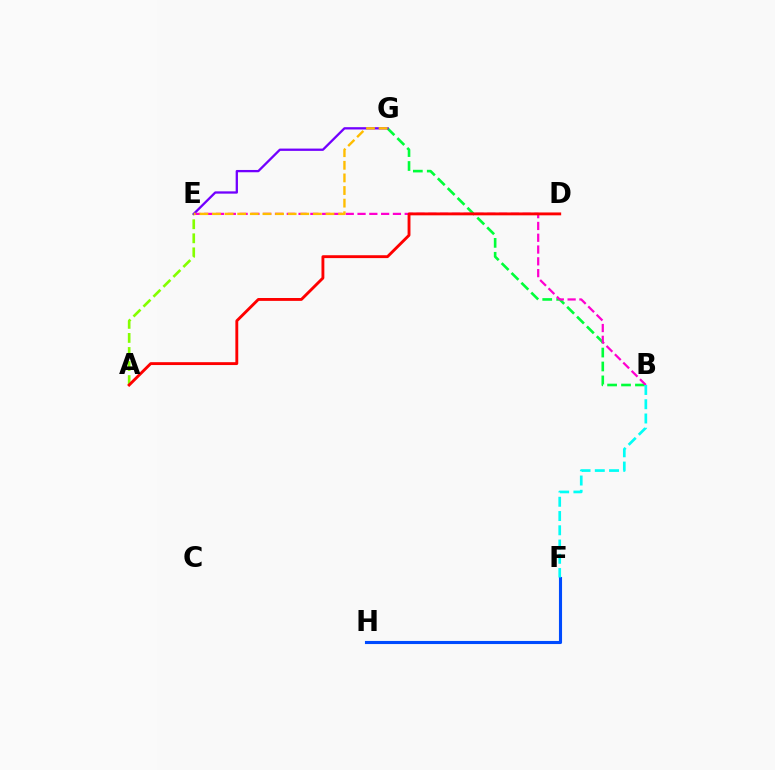{('B', 'G'): [{'color': '#00ff39', 'line_style': 'dashed', 'thickness': 1.89}], ('F', 'H'): [{'color': '#004bff', 'line_style': 'solid', 'thickness': 2.24}], ('B', 'E'): [{'color': '#ff00cf', 'line_style': 'dashed', 'thickness': 1.6}], ('A', 'E'): [{'color': '#84ff00', 'line_style': 'dashed', 'thickness': 1.91}], ('A', 'D'): [{'color': '#ff0000', 'line_style': 'solid', 'thickness': 2.07}], ('B', 'F'): [{'color': '#00fff6', 'line_style': 'dashed', 'thickness': 1.94}], ('E', 'G'): [{'color': '#7200ff', 'line_style': 'solid', 'thickness': 1.65}, {'color': '#ffbd00', 'line_style': 'dashed', 'thickness': 1.71}]}